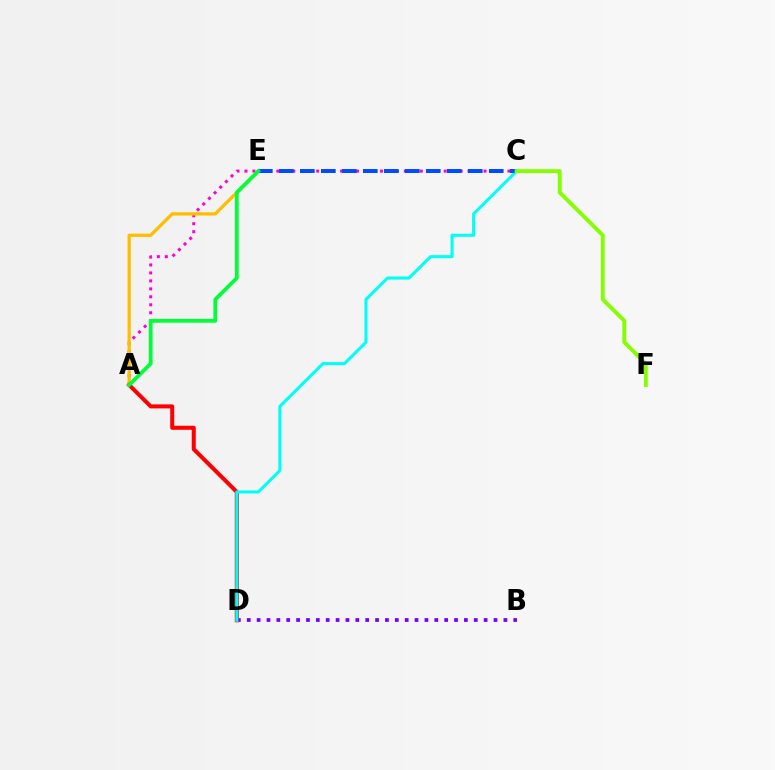{('A', 'C'): [{'color': '#ff00cf', 'line_style': 'dotted', 'thickness': 2.17}], ('B', 'D'): [{'color': '#7200ff', 'line_style': 'dotted', 'thickness': 2.68}], ('A', 'E'): [{'color': '#ffbd00', 'line_style': 'solid', 'thickness': 2.35}, {'color': '#00ff39', 'line_style': 'solid', 'thickness': 2.71}], ('A', 'D'): [{'color': '#ff0000', 'line_style': 'solid', 'thickness': 2.9}], ('C', 'D'): [{'color': '#00fff6', 'line_style': 'solid', 'thickness': 2.21}], ('C', 'E'): [{'color': '#004bff', 'line_style': 'dashed', 'thickness': 2.85}], ('C', 'F'): [{'color': '#84ff00', 'line_style': 'solid', 'thickness': 2.79}]}